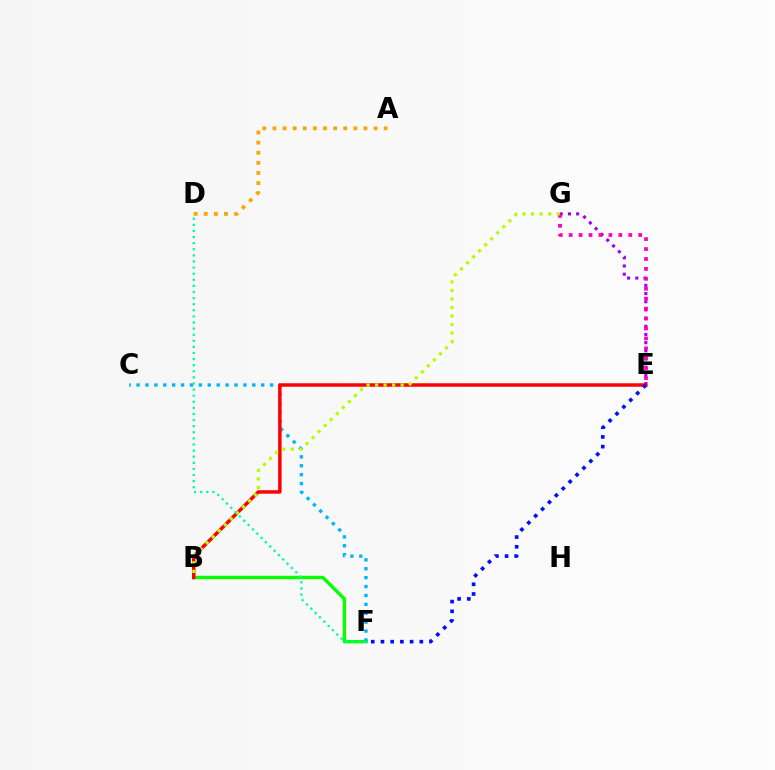{('B', 'F'): [{'color': '#08ff00', 'line_style': 'solid', 'thickness': 2.46}], ('C', 'F'): [{'color': '#00b5ff', 'line_style': 'dotted', 'thickness': 2.42}], ('E', 'G'): [{'color': '#9b00ff', 'line_style': 'dotted', 'thickness': 2.22}, {'color': '#ff00bd', 'line_style': 'dotted', 'thickness': 2.7}], ('A', 'D'): [{'color': '#ffa500', 'line_style': 'dotted', 'thickness': 2.75}], ('B', 'E'): [{'color': '#ff0000', 'line_style': 'solid', 'thickness': 2.5}], ('E', 'F'): [{'color': '#0010ff', 'line_style': 'dotted', 'thickness': 2.64}], ('B', 'G'): [{'color': '#b3ff00', 'line_style': 'dotted', 'thickness': 2.32}], ('D', 'F'): [{'color': '#00ff9d', 'line_style': 'dotted', 'thickness': 1.66}]}